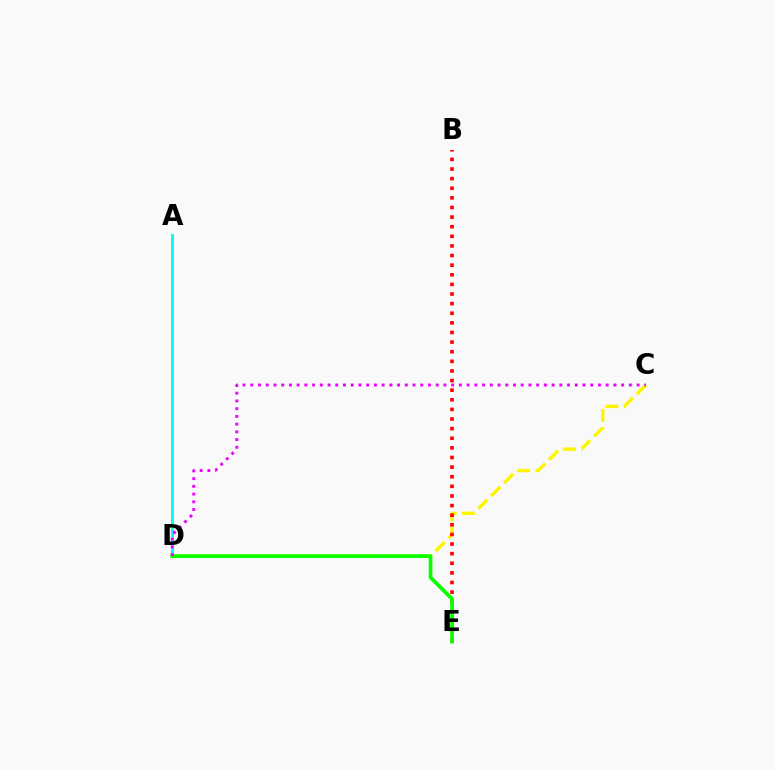{('C', 'D'): [{'color': '#fcf500', 'line_style': 'dashed', 'thickness': 2.47}, {'color': '#ee00ff', 'line_style': 'dotted', 'thickness': 2.1}], ('A', 'D'): [{'color': '#00fff6', 'line_style': 'solid', 'thickness': 2.13}], ('B', 'E'): [{'color': '#ff0000', 'line_style': 'dotted', 'thickness': 2.61}], ('D', 'E'): [{'color': '#0010ff', 'line_style': 'dashed', 'thickness': 1.5}, {'color': '#08ff00', 'line_style': 'solid', 'thickness': 2.68}]}